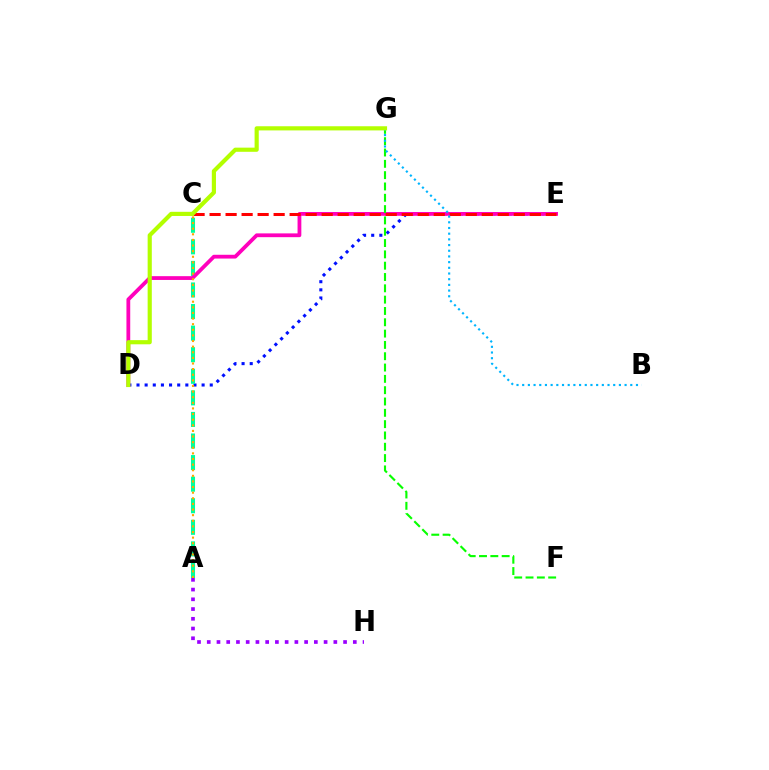{('D', 'E'): [{'color': '#0010ff', 'line_style': 'dotted', 'thickness': 2.21}, {'color': '#ff00bd', 'line_style': 'solid', 'thickness': 2.73}], ('A', 'C'): [{'color': '#00ff9d', 'line_style': 'dashed', 'thickness': 2.93}, {'color': '#ffa500', 'line_style': 'dotted', 'thickness': 1.53}], ('F', 'G'): [{'color': '#08ff00', 'line_style': 'dashed', 'thickness': 1.54}], ('A', 'H'): [{'color': '#9b00ff', 'line_style': 'dotted', 'thickness': 2.65}], ('C', 'E'): [{'color': '#ff0000', 'line_style': 'dashed', 'thickness': 2.18}], ('B', 'G'): [{'color': '#00b5ff', 'line_style': 'dotted', 'thickness': 1.55}], ('D', 'G'): [{'color': '#b3ff00', 'line_style': 'solid', 'thickness': 2.99}]}